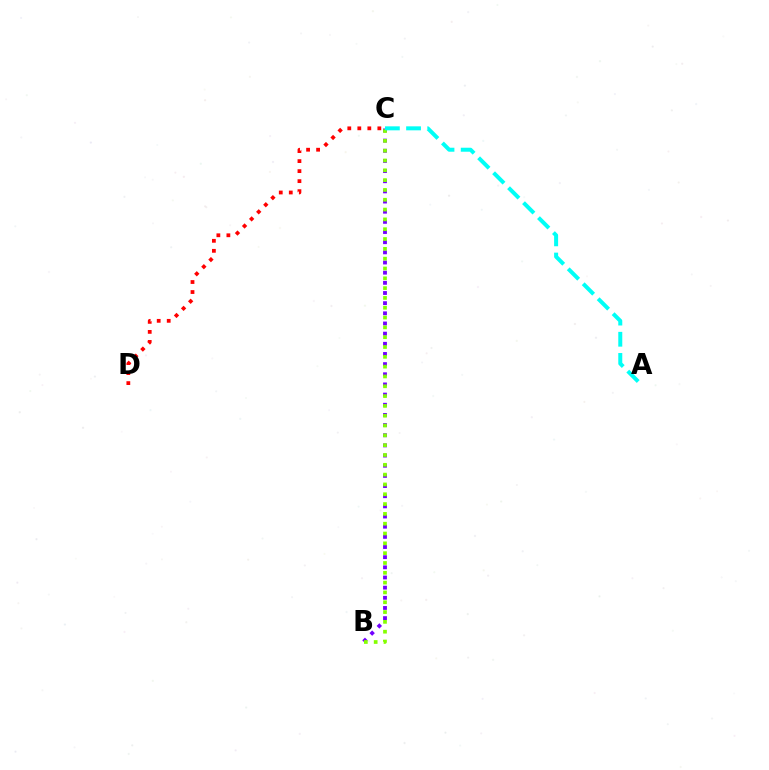{('B', 'C'): [{'color': '#7200ff', 'line_style': 'dotted', 'thickness': 2.76}, {'color': '#84ff00', 'line_style': 'dotted', 'thickness': 2.67}], ('C', 'D'): [{'color': '#ff0000', 'line_style': 'dotted', 'thickness': 2.72}], ('A', 'C'): [{'color': '#00fff6', 'line_style': 'dashed', 'thickness': 2.87}]}